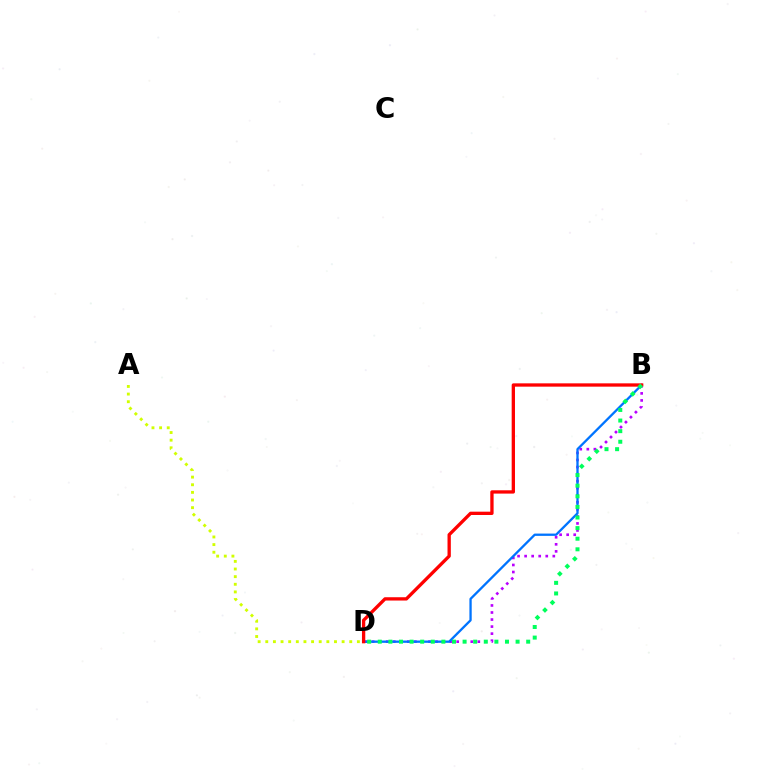{('B', 'D'): [{'color': '#b900ff', 'line_style': 'dotted', 'thickness': 1.91}, {'color': '#0074ff', 'line_style': 'solid', 'thickness': 1.66}, {'color': '#ff0000', 'line_style': 'solid', 'thickness': 2.38}, {'color': '#00ff5c', 'line_style': 'dotted', 'thickness': 2.88}], ('A', 'D'): [{'color': '#d1ff00', 'line_style': 'dotted', 'thickness': 2.07}]}